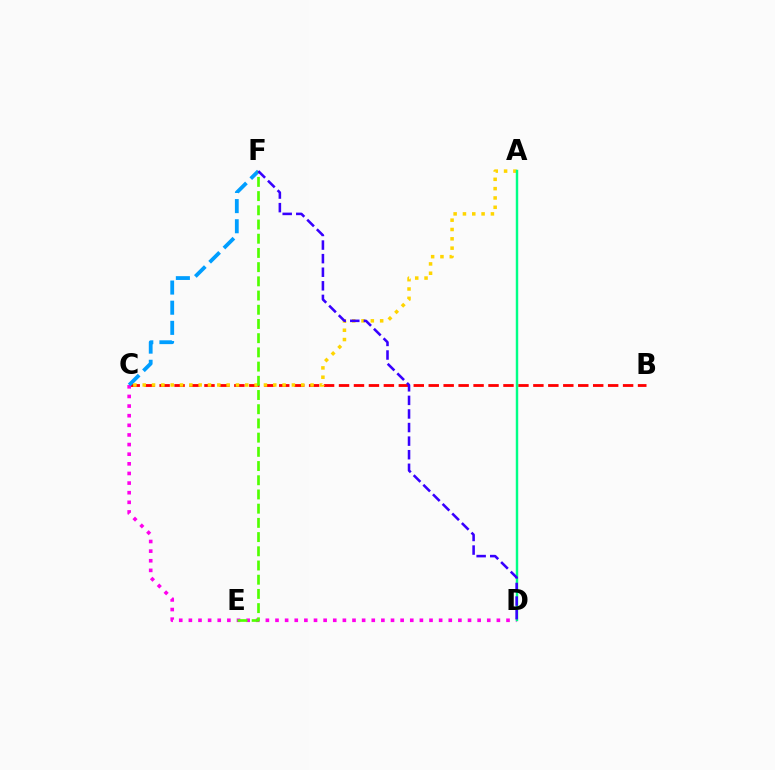{('B', 'C'): [{'color': '#ff0000', 'line_style': 'dashed', 'thickness': 2.03}], ('C', 'D'): [{'color': '#ff00ed', 'line_style': 'dotted', 'thickness': 2.62}], ('C', 'F'): [{'color': '#009eff', 'line_style': 'dashed', 'thickness': 2.74}], ('A', 'C'): [{'color': '#ffd500', 'line_style': 'dotted', 'thickness': 2.53}], ('E', 'F'): [{'color': '#4fff00', 'line_style': 'dashed', 'thickness': 1.93}], ('A', 'D'): [{'color': '#00ff86', 'line_style': 'solid', 'thickness': 1.76}], ('D', 'F'): [{'color': '#3700ff', 'line_style': 'dashed', 'thickness': 1.85}]}